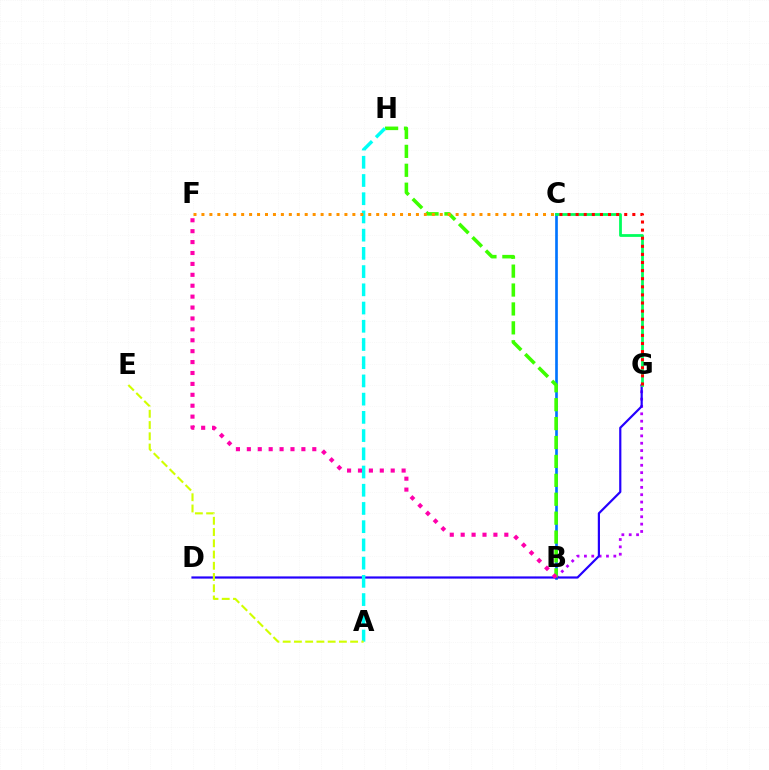{('B', 'G'): [{'color': '#b900ff', 'line_style': 'dotted', 'thickness': 2.0}], ('B', 'C'): [{'color': '#0074ff', 'line_style': 'solid', 'thickness': 1.92}], ('D', 'G'): [{'color': '#2500ff', 'line_style': 'solid', 'thickness': 1.58}], ('C', 'G'): [{'color': '#00ff5c', 'line_style': 'solid', 'thickness': 2.0}, {'color': '#ff0000', 'line_style': 'dotted', 'thickness': 2.2}], ('B', 'H'): [{'color': '#3dff00', 'line_style': 'dashed', 'thickness': 2.57}], ('A', 'H'): [{'color': '#00fff6', 'line_style': 'dashed', 'thickness': 2.48}], ('A', 'E'): [{'color': '#d1ff00', 'line_style': 'dashed', 'thickness': 1.53}], ('C', 'F'): [{'color': '#ff9400', 'line_style': 'dotted', 'thickness': 2.16}], ('B', 'F'): [{'color': '#ff00ac', 'line_style': 'dotted', 'thickness': 2.96}]}